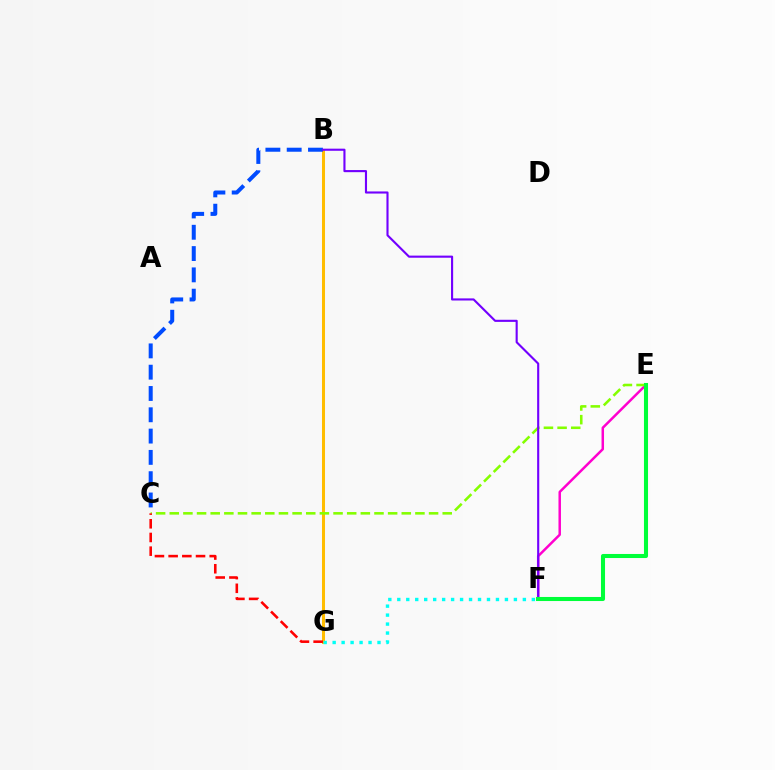{('B', 'G'): [{'color': '#ffbd00', 'line_style': 'solid', 'thickness': 2.18}], ('E', 'F'): [{'color': '#ff00cf', 'line_style': 'solid', 'thickness': 1.79}, {'color': '#00ff39', 'line_style': 'solid', 'thickness': 2.92}], ('C', 'E'): [{'color': '#84ff00', 'line_style': 'dashed', 'thickness': 1.85}], ('B', 'C'): [{'color': '#004bff', 'line_style': 'dashed', 'thickness': 2.89}], ('B', 'F'): [{'color': '#7200ff', 'line_style': 'solid', 'thickness': 1.52}], ('F', 'G'): [{'color': '#00fff6', 'line_style': 'dotted', 'thickness': 2.44}], ('C', 'G'): [{'color': '#ff0000', 'line_style': 'dashed', 'thickness': 1.86}]}